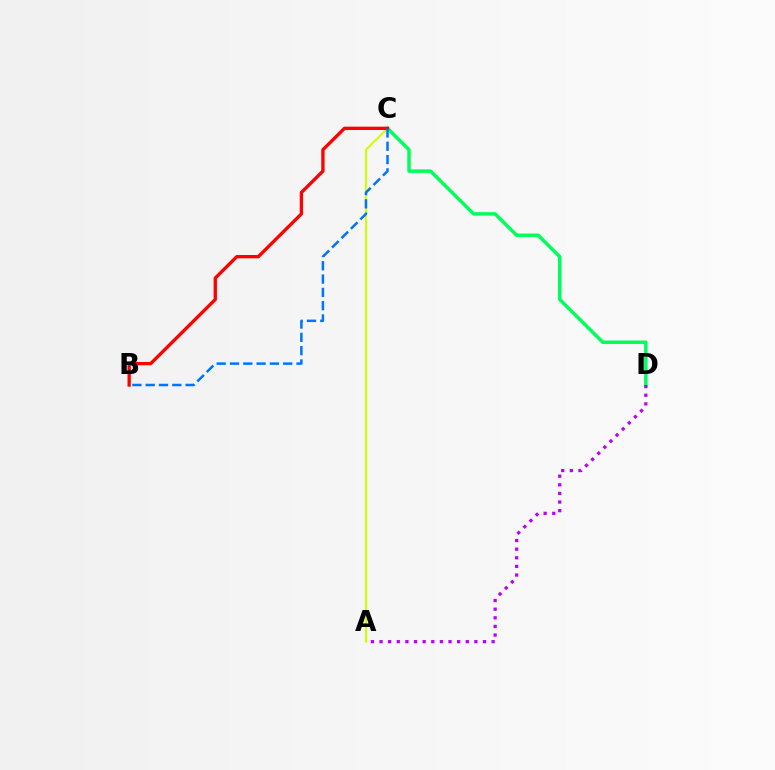{('C', 'D'): [{'color': '#00ff5c', 'line_style': 'solid', 'thickness': 2.51}], ('A', 'D'): [{'color': '#b900ff', 'line_style': 'dotted', 'thickness': 2.34}], ('A', 'C'): [{'color': '#d1ff00', 'line_style': 'solid', 'thickness': 1.53}], ('B', 'C'): [{'color': '#ff0000', 'line_style': 'solid', 'thickness': 2.39}, {'color': '#0074ff', 'line_style': 'dashed', 'thickness': 1.81}]}